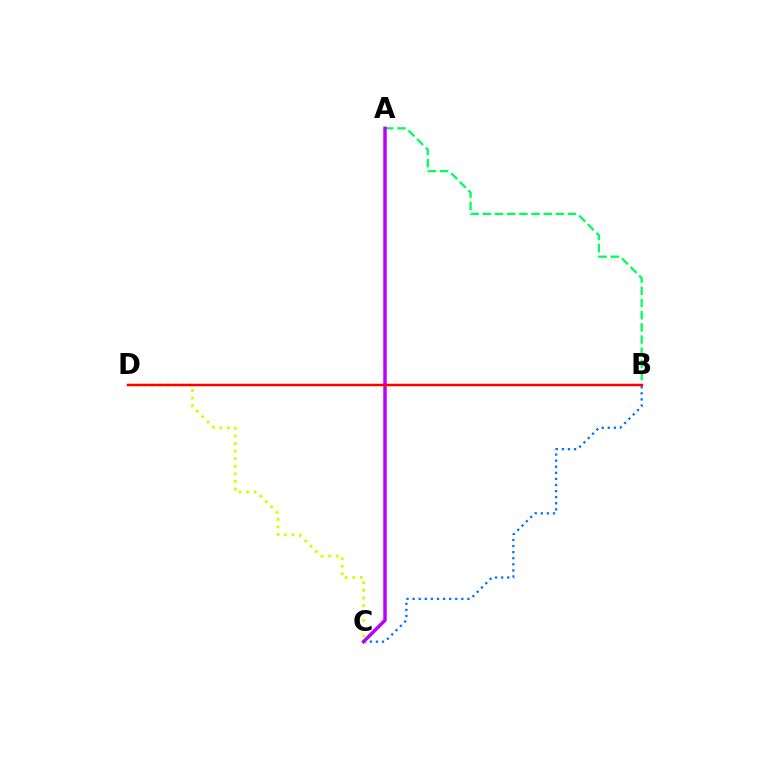{('A', 'B'): [{'color': '#00ff5c', 'line_style': 'dashed', 'thickness': 1.65}], ('B', 'C'): [{'color': '#0074ff', 'line_style': 'dotted', 'thickness': 1.65}], ('A', 'C'): [{'color': '#b900ff', 'line_style': 'solid', 'thickness': 2.49}], ('C', 'D'): [{'color': '#d1ff00', 'line_style': 'dotted', 'thickness': 2.06}], ('B', 'D'): [{'color': '#ff0000', 'line_style': 'solid', 'thickness': 1.8}]}